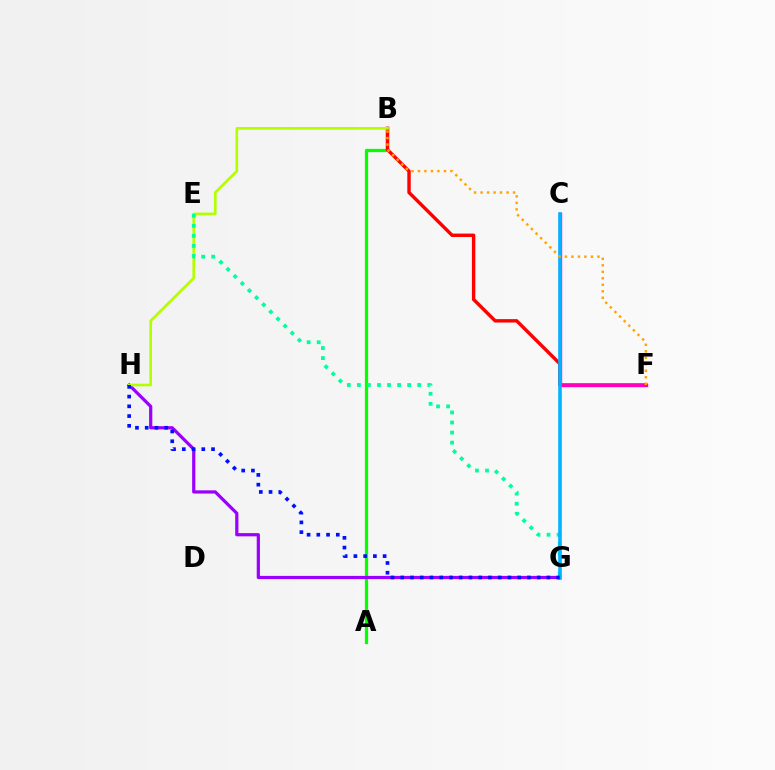{('A', 'B'): [{'color': '#08ff00', 'line_style': 'solid', 'thickness': 2.34}], ('B', 'F'): [{'color': '#ff0000', 'line_style': 'solid', 'thickness': 2.45}, {'color': '#ffa500', 'line_style': 'dotted', 'thickness': 1.76}], ('G', 'H'): [{'color': '#9b00ff', 'line_style': 'solid', 'thickness': 2.32}, {'color': '#0010ff', 'line_style': 'dotted', 'thickness': 2.65}], ('B', 'H'): [{'color': '#b3ff00', 'line_style': 'solid', 'thickness': 1.92}], ('C', 'F'): [{'color': '#ff00bd', 'line_style': 'solid', 'thickness': 2.41}], ('E', 'G'): [{'color': '#00ff9d', 'line_style': 'dotted', 'thickness': 2.73}], ('C', 'G'): [{'color': '#00b5ff', 'line_style': 'solid', 'thickness': 2.59}]}